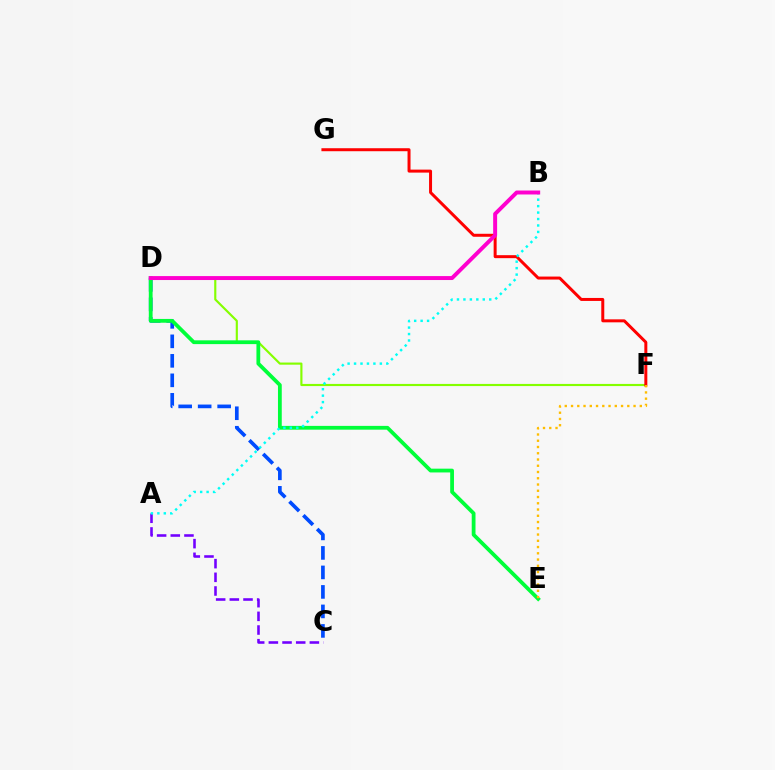{('D', 'F'): [{'color': '#84ff00', 'line_style': 'solid', 'thickness': 1.55}], ('A', 'C'): [{'color': '#7200ff', 'line_style': 'dashed', 'thickness': 1.86}], ('C', 'D'): [{'color': '#004bff', 'line_style': 'dashed', 'thickness': 2.65}], ('D', 'E'): [{'color': '#00ff39', 'line_style': 'solid', 'thickness': 2.72}], ('F', 'G'): [{'color': '#ff0000', 'line_style': 'solid', 'thickness': 2.15}], ('A', 'B'): [{'color': '#00fff6', 'line_style': 'dotted', 'thickness': 1.75}], ('B', 'D'): [{'color': '#ff00cf', 'line_style': 'solid', 'thickness': 2.84}], ('E', 'F'): [{'color': '#ffbd00', 'line_style': 'dotted', 'thickness': 1.7}]}